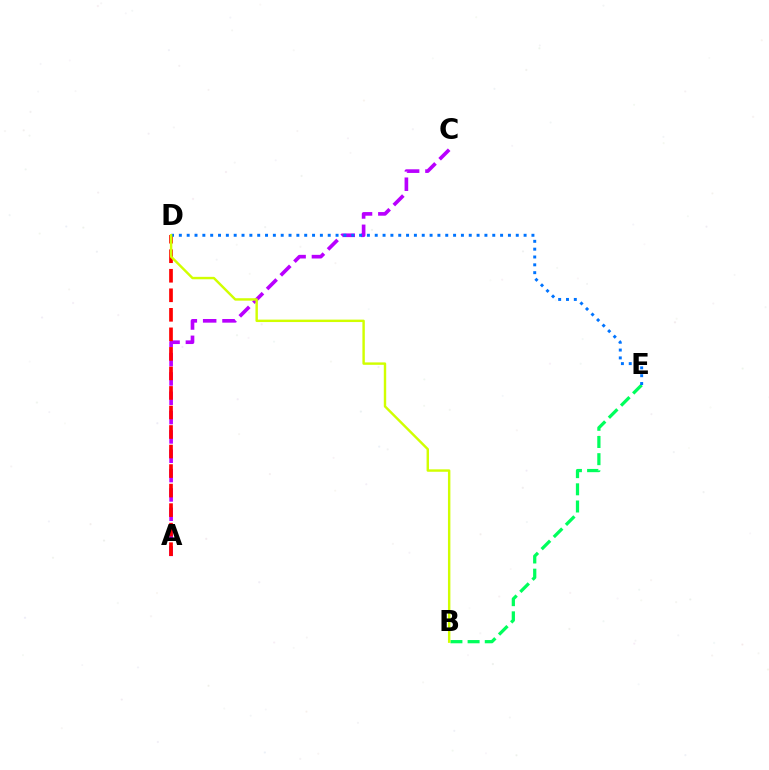{('B', 'E'): [{'color': '#00ff5c', 'line_style': 'dashed', 'thickness': 2.33}], ('A', 'C'): [{'color': '#b900ff', 'line_style': 'dashed', 'thickness': 2.63}], ('A', 'D'): [{'color': '#ff0000', 'line_style': 'dashed', 'thickness': 2.65}], ('D', 'E'): [{'color': '#0074ff', 'line_style': 'dotted', 'thickness': 2.13}], ('B', 'D'): [{'color': '#d1ff00', 'line_style': 'solid', 'thickness': 1.75}]}